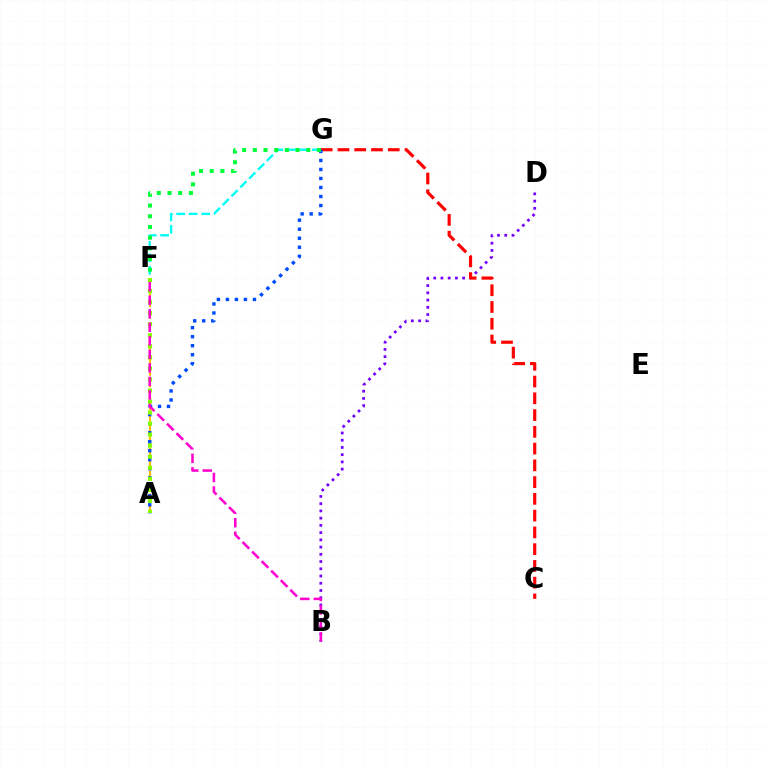{('B', 'D'): [{'color': '#7200ff', 'line_style': 'dotted', 'thickness': 1.97}], ('A', 'F'): [{'color': '#ffbd00', 'line_style': 'dashed', 'thickness': 1.55}, {'color': '#84ff00', 'line_style': 'dotted', 'thickness': 3.0}], ('C', 'G'): [{'color': '#ff0000', 'line_style': 'dashed', 'thickness': 2.28}], ('F', 'G'): [{'color': '#00fff6', 'line_style': 'dashed', 'thickness': 1.7}, {'color': '#00ff39', 'line_style': 'dotted', 'thickness': 2.91}], ('A', 'G'): [{'color': '#004bff', 'line_style': 'dotted', 'thickness': 2.45}], ('B', 'F'): [{'color': '#ff00cf', 'line_style': 'dashed', 'thickness': 1.84}]}